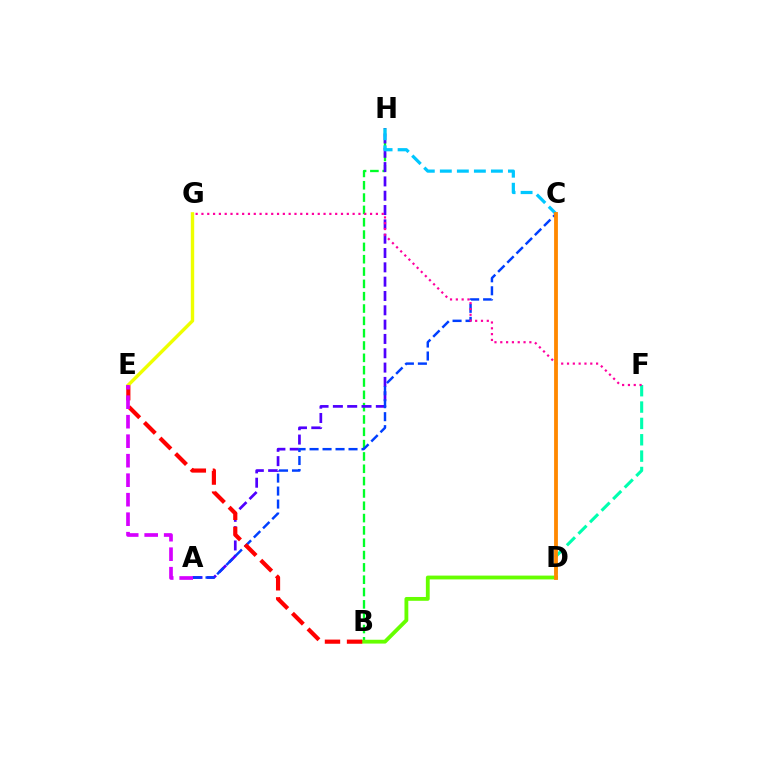{('D', 'F'): [{'color': '#00ffaf', 'line_style': 'dashed', 'thickness': 2.22}], ('B', 'H'): [{'color': '#00ff27', 'line_style': 'dashed', 'thickness': 1.67}], ('A', 'H'): [{'color': '#4f00ff', 'line_style': 'dashed', 'thickness': 1.95}], ('A', 'C'): [{'color': '#003fff', 'line_style': 'dashed', 'thickness': 1.76}], ('B', 'D'): [{'color': '#66ff00', 'line_style': 'solid', 'thickness': 2.75}], ('C', 'H'): [{'color': '#00c7ff', 'line_style': 'dashed', 'thickness': 2.31}], ('B', 'E'): [{'color': '#ff0000', 'line_style': 'dashed', 'thickness': 3.0}], ('E', 'G'): [{'color': '#eeff00', 'line_style': 'solid', 'thickness': 2.45}], ('A', 'E'): [{'color': '#d600ff', 'line_style': 'dashed', 'thickness': 2.65}], ('F', 'G'): [{'color': '#ff00a0', 'line_style': 'dotted', 'thickness': 1.58}], ('C', 'D'): [{'color': '#ff8800', 'line_style': 'solid', 'thickness': 2.75}]}